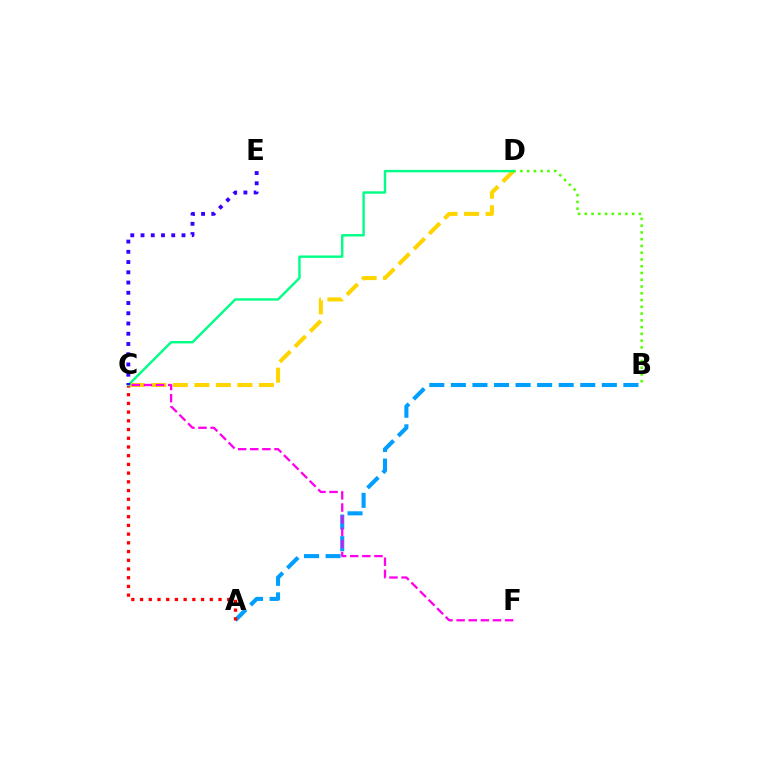{('A', 'B'): [{'color': '#009eff', 'line_style': 'dashed', 'thickness': 2.93}], ('C', 'D'): [{'color': '#ffd500', 'line_style': 'dashed', 'thickness': 2.92}, {'color': '#00ff86', 'line_style': 'solid', 'thickness': 1.73}], ('B', 'D'): [{'color': '#4fff00', 'line_style': 'dotted', 'thickness': 1.84}], ('A', 'C'): [{'color': '#ff0000', 'line_style': 'dotted', 'thickness': 2.37}], ('C', 'F'): [{'color': '#ff00ed', 'line_style': 'dashed', 'thickness': 1.65}], ('C', 'E'): [{'color': '#3700ff', 'line_style': 'dotted', 'thickness': 2.78}]}